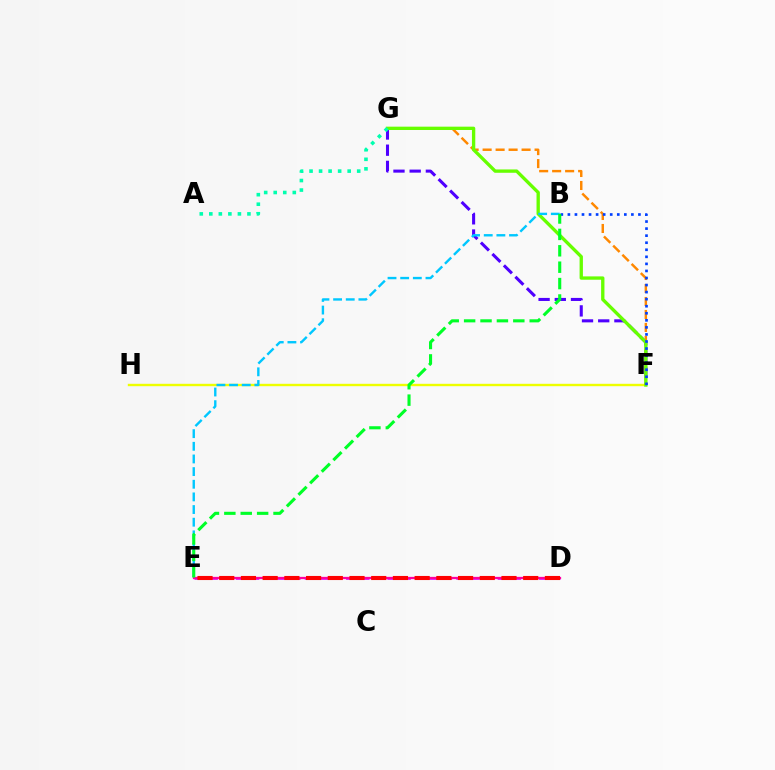{('F', 'H'): [{'color': '#eeff00', 'line_style': 'solid', 'thickness': 1.72}], ('D', 'E'): [{'color': '#d600ff', 'line_style': 'dashed', 'thickness': 1.87}, {'color': '#ff00a0', 'line_style': 'solid', 'thickness': 1.63}, {'color': '#ff0000', 'line_style': 'dashed', 'thickness': 2.95}], ('F', 'G'): [{'color': '#4f00ff', 'line_style': 'dashed', 'thickness': 2.2}, {'color': '#ff8800', 'line_style': 'dashed', 'thickness': 1.76}, {'color': '#66ff00', 'line_style': 'solid', 'thickness': 2.4}], ('B', 'F'): [{'color': '#003fff', 'line_style': 'dotted', 'thickness': 1.92}], ('A', 'G'): [{'color': '#00ffaf', 'line_style': 'dotted', 'thickness': 2.59}], ('B', 'E'): [{'color': '#00c7ff', 'line_style': 'dashed', 'thickness': 1.72}, {'color': '#00ff27', 'line_style': 'dashed', 'thickness': 2.23}]}